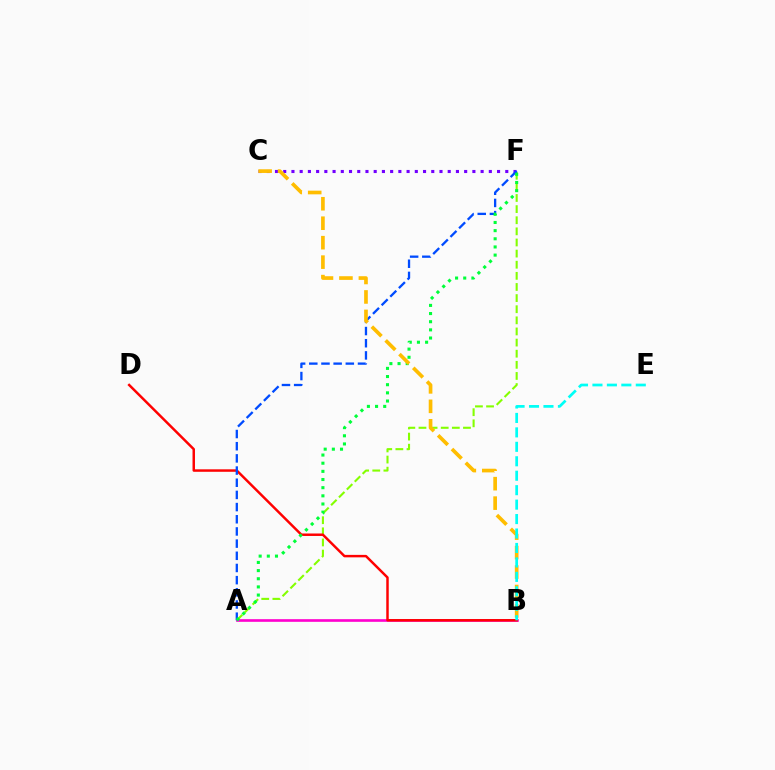{('A', 'F'): [{'color': '#84ff00', 'line_style': 'dashed', 'thickness': 1.51}, {'color': '#004bff', 'line_style': 'dashed', 'thickness': 1.65}, {'color': '#00ff39', 'line_style': 'dotted', 'thickness': 2.22}], ('A', 'B'): [{'color': '#ff00cf', 'line_style': 'solid', 'thickness': 1.91}], ('C', 'F'): [{'color': '#7200ff', 'line_style': 'dotted', 'thickness': 2.23}], ('B', 'D'): [{'color': '#ff0000', 'line_style': 'solid', 'thickness': 1.78}], ('B', 'C'): [{'color': '#ffbd00', 'line_style': 'dashed', 'thickness': 2.64}], ('B', 'E'): [{'color': '#00fff6', 'line_style': 'dashed', 'thickness': 1.96}]}